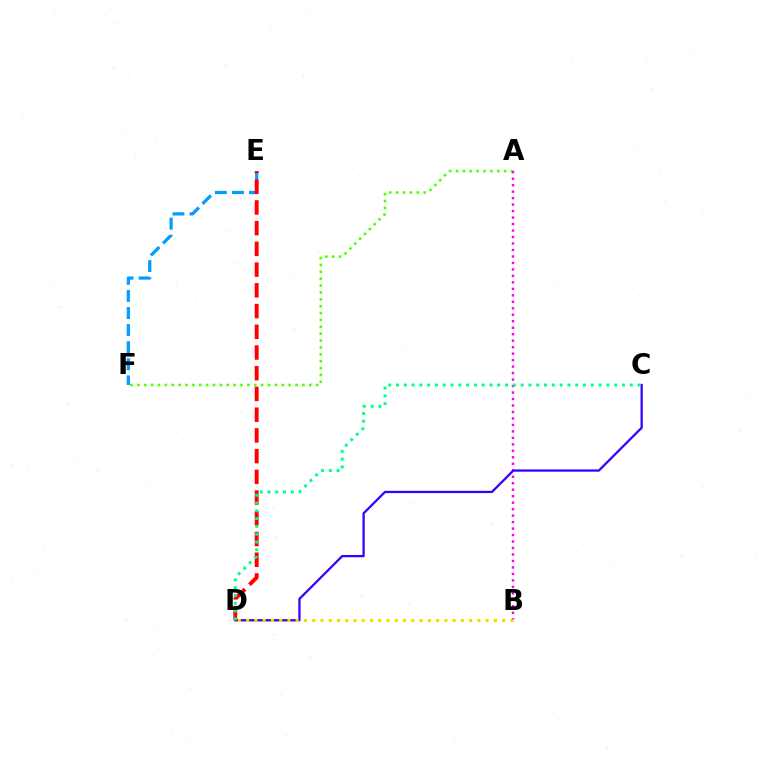{('A', 'F'): [{'color': '#4fff00', 'line_style': 'dotted', 'thickness': 1.87}], ('A', 'B'): [{'color': '#ff00ed', 'line_style': 'dotted', 'thickness': 1.76}], ('E', 'F'): [{'color': '#009eff', 'line_style': 'dashed', 'thickness': 2.32}], ('C', 'D'): [{'color': '#3700ff', 'line_style': 'solid', 'thickness': 1.64}, {'color': '#00ff86', 'line_style': 'dotted', 'thickness': 2.12}], ('D', 'E'): [{'color': '#ff0000', 'line_style': 'dashed', 'thickness': 2.82}], ('B', 'D'): [{'color': '#ffd500', 'line_style': 'dotted', 'thickness': 2.24}]}